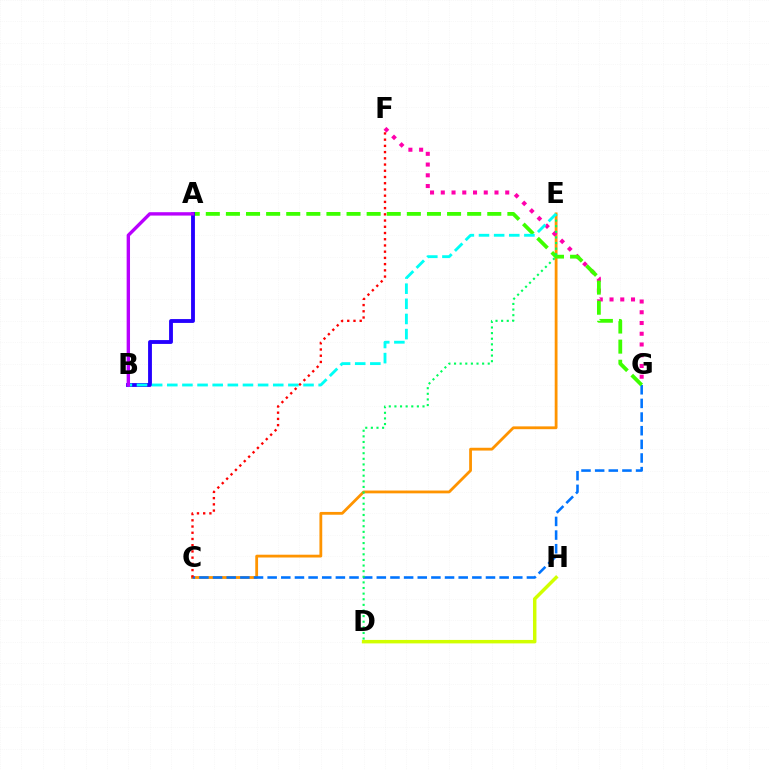{('C', 'E'): [{'color': '#ff9400', 'line_style': 'solid', 'thickness': 2.02}], ('F', 'G'): [{'color': '#ff00ac', 'line_style': 'dotted', 'thickness': 2.92}], ('C', 'G'): [{'color': '#0074ff', 'line_style': 'dashed', 'thickness': 1.85}], ('A', 'G'): [{'color': '#3dff00', 'line_style': 'dashed', 'thickness': 2.73}], ('A', 'B'): [{'color': '#2500ff', 'line_style': 'solid', 'thickness': 2.77}, {'color': '#b900ff', 'line_style': 'solid', 'thickness': 2.43}], ('D', 'E'): [{'color': '#00ff5c', 'line_style': 'dotted', 'thickness': 1.53}], ('D', 'H'): [{'color': '#d1ff00', 'line_style': 'solid', 'thickness': 2.49}], ('B', 'E'): [{'color': '#00fff6', 'line_style': 'dashed', 'thickness': 2.06}], ('C', 'F'): [{'color': '#ff0000', 'line_style': 'dotted', 'thickness': 1.69}]}